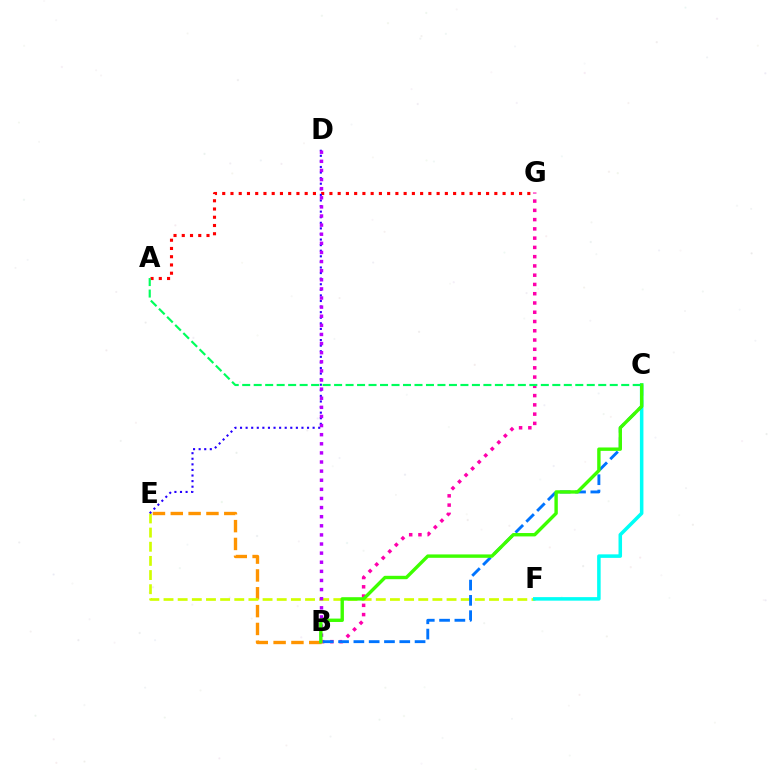{('B', 'G'): [{'color': '#ff00ac', 'line_style': 'dotted', 'thickness': 2.52}], ('A', 'G'): [{'color': '#ff0000', 'line_style': 'dotted', 'thickness': 2.24}], ('B', 'E'): [{'color': '#ff9400', 'line_style': 'dashed', 'thickness': 2.42}], ('E', 'F'): [{'color': '#d1ff00', 'line_style': 'dashed', 'thickness': 1.92}], ('D', 'E'): [{'color': '#2500ff', 'line_style': 'dotted', 'thickness': 1.52}], ('C', 'F'): [{'color': '#00fff6', 'line_style': 'solid', 'thickness': 2.54}], ('B', 'C'): [{'color': '#0074ff', 'line_style': 'dashed', 'thickness': 2.08}, {'color': '#3dff00', 'line_style': 'solid', 'thickness': 2.44}], ('B', 'D'): [{'color': '#b900ff', 'line_style': 'dotted', 'thickness': 2.48}], ('A', 'C'): [{'color': '#00ff5c', 'line_style': 'dashed', 'thickness': 1.56}]}